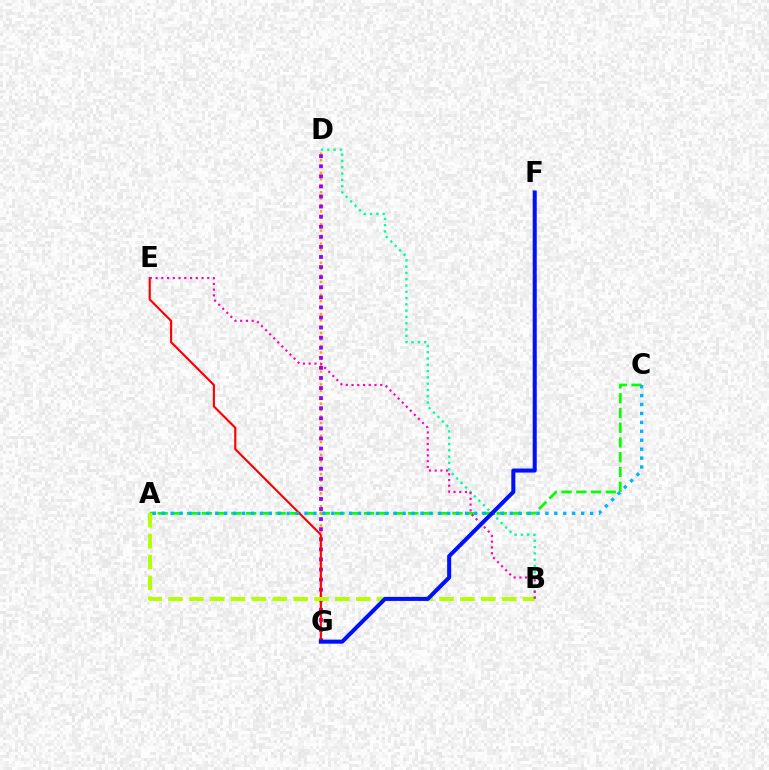{('B', 'D'): [{'color': '#00ff9d', 'line_style': 'dotted', 'thickness': 1.71}], ('A', 'C'): [{'color': '#08ff00', 'line_style': 'dashed', 'thickness': 2.0}, {'color': '#00b5ff', 'line_style': 'dotted', 'thickness': 2.42}], ('D', 'G'): [{'color': '#ffa500', 'line_style': 'dotted', 'thickness': 1.74}, {'color': '#9b00ff', 'line_style': 'dotted', 'thickness': 2.74}], ('E', 'G'): [{'color': '#ff0000', 'line_style': 'solid', 'thickness': 1.54}], ('A', 'B'): [{'color': '#b3ff00', 'line_style': 'dashed', 'thickness': 2.83}], ('B', 'E'): [{'color': '#ff00bd', 'line_style': 'dotted', 'thickness': 1.56}], ('F', 'G'): [{'color': '#0010ff', 'line_style': 'solid', 'thickness': 2.91}]}